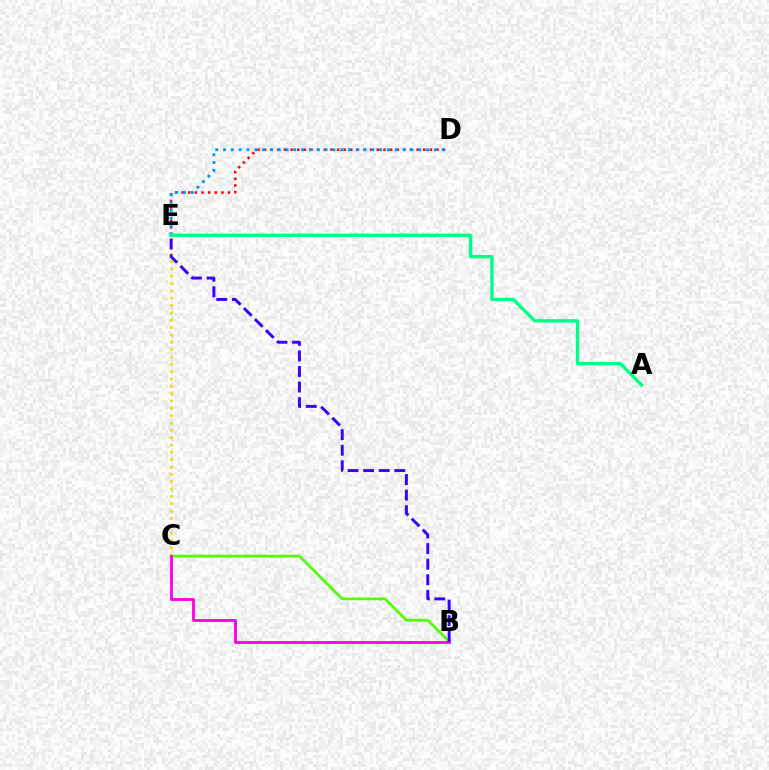{('D', 'E'): [{'color': '#ff0000', 'line_style': 'dotted', 'thickness': 1.8}, {'color': '#009eff', 'line_style': 'dotted', 'thickness': 2.12}], ('B', 'C'): [{'color': '#4fff00', 'line_style': 'solid', 'thickness': 1.94}, {'color': '#ff00ed', 'line_style': 'solid', 'thickness': 2.06}], ('C', 'E'): [{'color': '#ffd500', 'line_style': 'dotted', 'thickness': 1.99}], ('A', 'E'): [{'color': '#00ff86', 'line_style': 'solid', 'thickness': 2.42}], ('B', 'E'): [{'color': '#3700ff', 'line_style': 'dashed', 'thickness': 2.12}]}